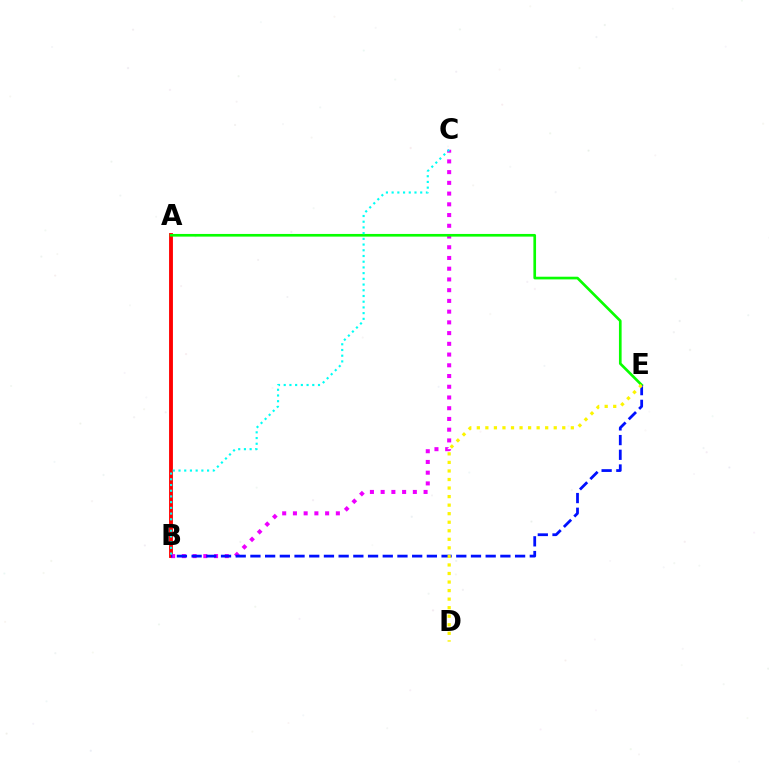{('A', 'B'): [{'color': '#ff0000', 'line_style': 'solid', 'thickness': 2.77}], ('B', 'C'): [{'color': '#ee00ff', 'line_style': 'dotted', 'thickness': 2.92}, {'color': '#00fff6', 'line_style': 'dotted', 'thickness': 1.55}], ('A', 'E'): [{'color': '#08ff00', 'line_style': 'solid', 'thickness': 1.92}], ('B', 'E'): [{'color': '#0010ff', 'line_style': 'dashed', 'thickness': 2.0}], ('D', 'E'): [{'color': '#fcf500', 'line_style': 'dotted', 'thickness': 2.32}]}